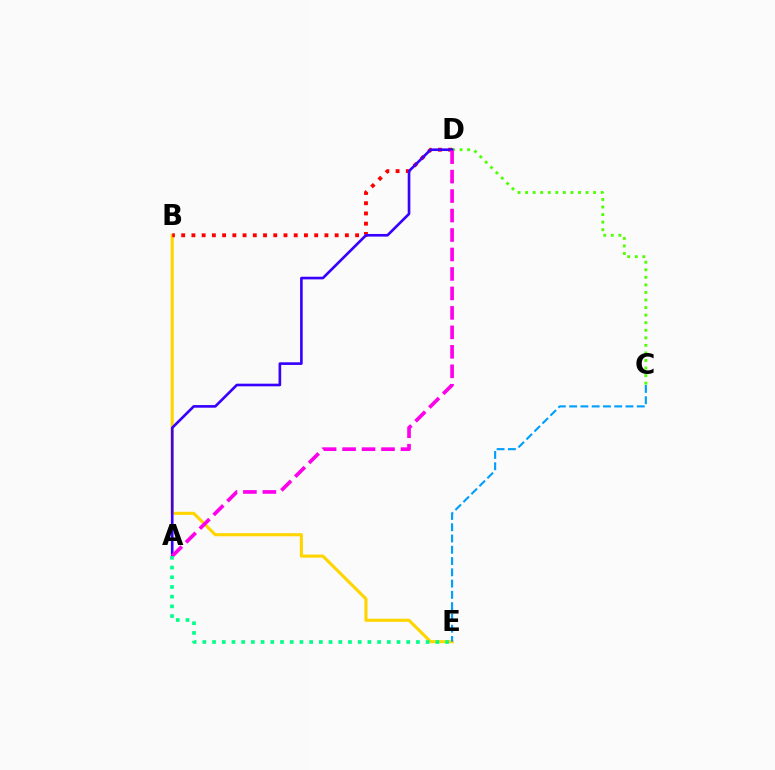{('B', 'E'): [{'color': '#ffd500', 'line_style': 'solid', 'thickness': 2.23}], ('B', 'D'): [{'color': '#ff0000', 'line_style': 'dotted', 'thickness': 2.78}], ('C', 'E'): [{'color': '#009eff', 'line_style': 'dashed', 'thickness': 1.53}], ('C', 'D'): [{'color': '#4fff00', 'line_style': 'dotted', 'thickness': 2.05}], ('A', 'D'): [{'color': '#3700ff', 'line_style': 'solid', 'thickness': 1.9}, {'color': '#ff00ed', 'line_style': 'dashed', 'thickness': 2.64}], ('A', 'E'): [{'color': '#00ff86', 'line_style': 'dotted', 'thickness': 2.64}]}